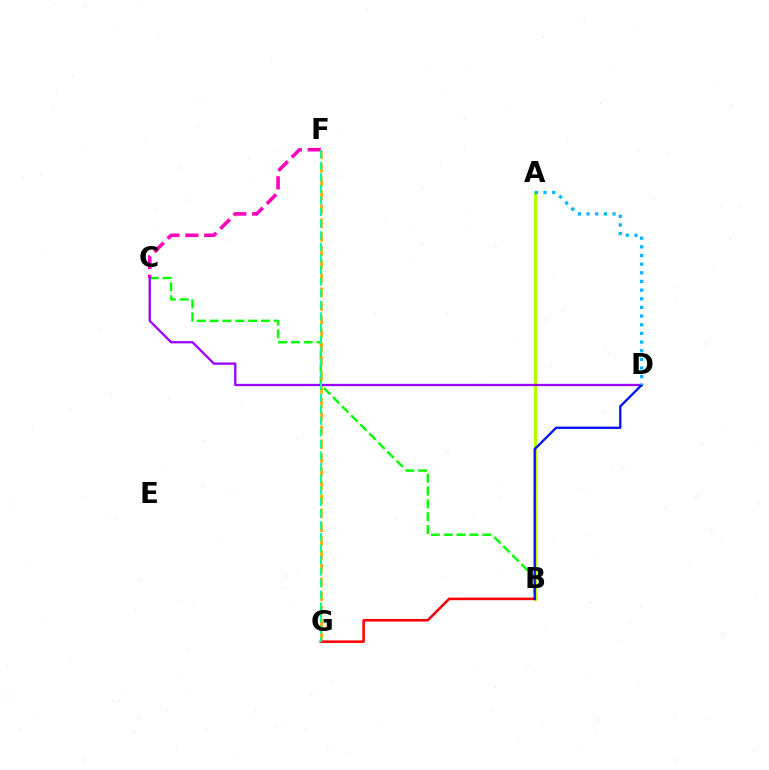{('A', 'B'): [{'color': '#b3ff00', 'line_style': 'solid', 'thickness': 2.31}], ('B', 'C'): [{'color': '#08ff00', 'line_style': 'dashed', 'thickness': 1.74}], ('F', 'G'): [{'color': '#ffa500', 'line_style': 'dashed', 'thickness': 1.88}, {'color': '#00ff9d', 'line_style': 'dashed', 'thickness': 1.58}], ('C', 'F'): [{'color': '#ff00bd', 'line_style': 'dashed', 'thickness': 2.57}], ('C', 'D'): [{'color': '#9b00ff', 'line_style': 'solid', 'thickness': 1.66}], ('B', 'G'): [{'color': '#ff0000', 'line_style': 'solid', 'thickness': 1.83}], ('B', 'D'): [{'color': '#0010ff', 'line_style': 'solid', 'thickness': 1.65}], ('A', 'D'): [{'color': '#00b5ff', 'line_style': 'dotted', 'thickness': 2.35}]}